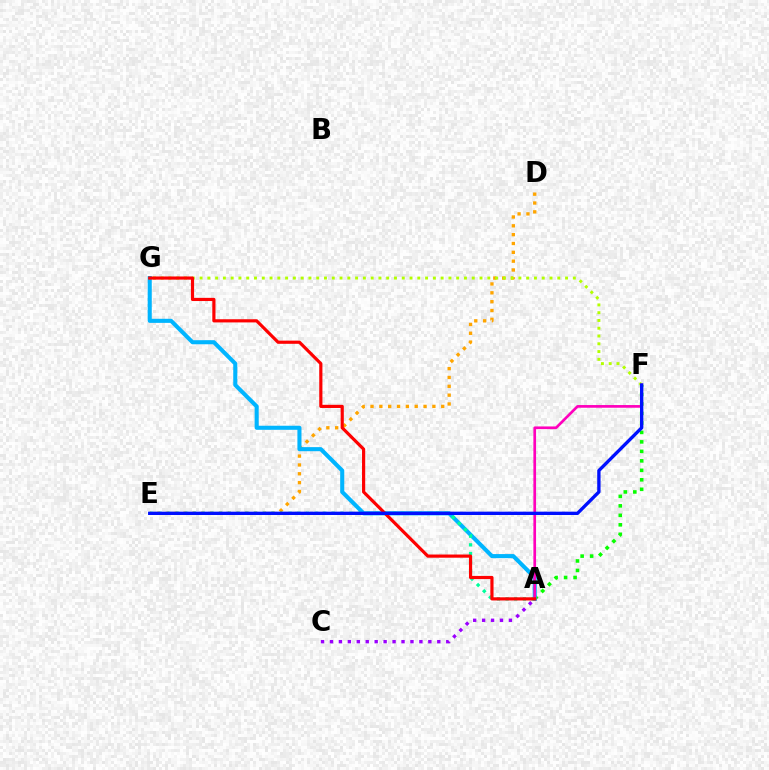{('A', 'F'): [{'color': '#08ff00', 'line_style': 'dotted', 'thickness': 2.58}, {'color': '#ff00bd', 'line_style': 'solid', 'thickness': 1.93}], ('D', 'E'): [{'color': '#ffa500', 'line_style': 'dotted', 'thickness': 2.4}], ('A', 'G'): [{'color': '#00b5ff', 'line_style': 'solid', 'thickness': 2.93}, {'color': '#ff0000', 'line_style': 'solid', 'thickness': 2.28}], ('F', 'G'): [{'color': '#b3ff00', 'line_style': 'dotted', 'thickness': 2.11}], ('A', 'E'): [{'color': '#00ff9d', 'line_style': 'dotted', 'thickness': 2.36}], ('E', 'F'): [{'color': '#0010ff', 'line_style': 'solid', 'thickness': 2.4}], ('A', 'C'): [{'color': '#9b00ff', 'line_style': 'dotted', 'thickness': 2.43}]}